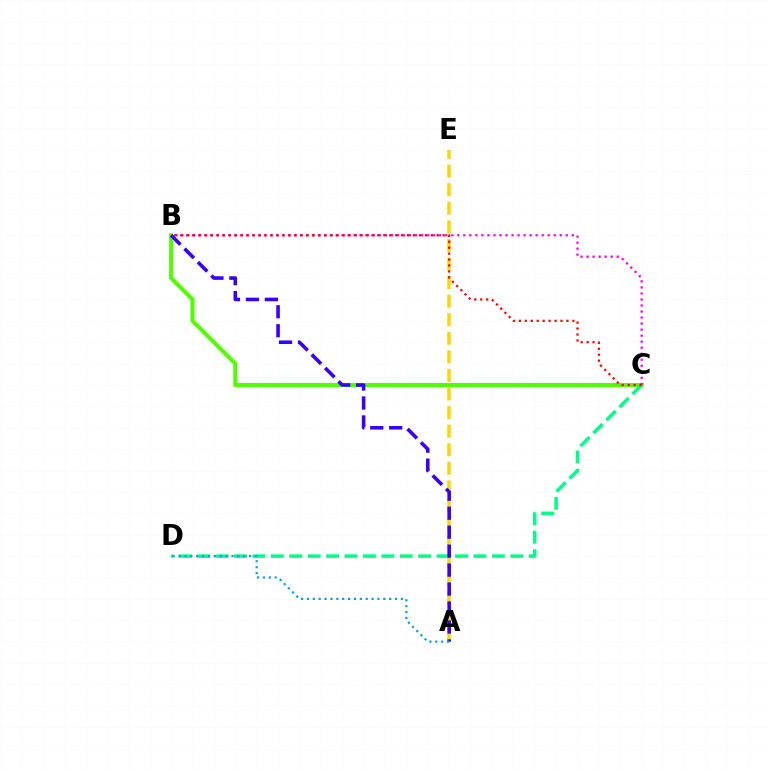{('B', 'C'): [{'color': '#4fff00', 'line_style': 'solid', 'thickness': 2.91}, {'color': '#ff00ed', 'line_style': 'dotted', 'thickness': 1.64}, {'color': '#ff0000', 'line_style': 'dotted', 'thickness': 1.61}], ('C', 'D'): [{'color': '#00ff86', 'line_style': 'dashed', 'thickness': 2.5}], ('A', 'E'): [{'color': '#ffd500', 'line_style': 'dashed', 'thickness': 2.52}], ('A', 'B'): [{'color': '#3700ff', 'line_style': 'dashed', 'thickness': 2.58}], ('A', 'D'): [{'color': '#009eff', 'line_style': 'dotted', 'thickness': 1.6}]}